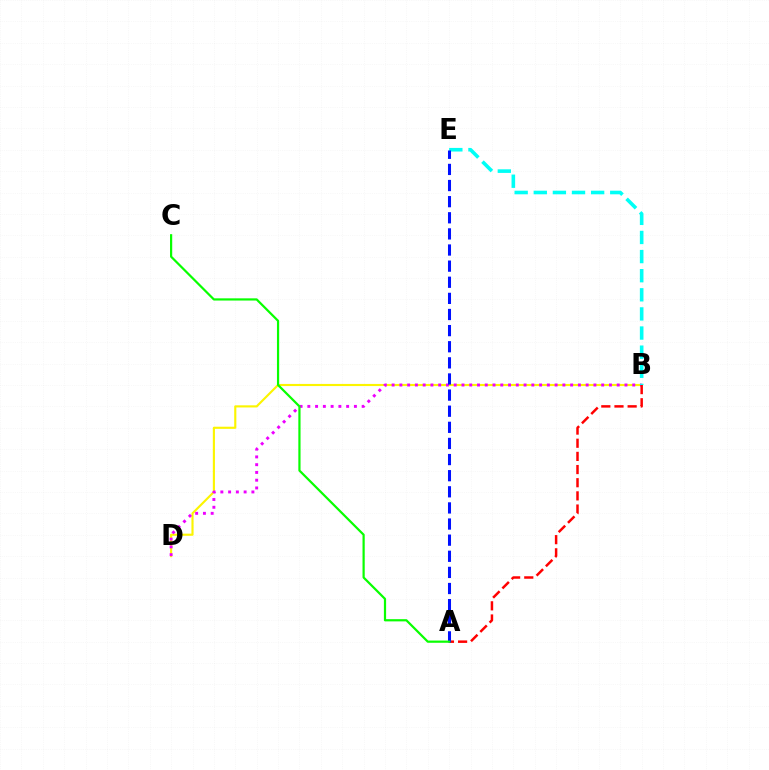{('B', 'D'): [{'color': '#fcf500', 'line_style': 'solid', 'thickness': 1.54}, {'color': '#ee00ff', 'line_style': 'dotted', 'thickness': 2.11}], ('B', 'E'): [{'color': '#00fff6', 'line_style': 'dashed', 'thickness': 2.6}], ('A', 'B'): [{'color': '#ff0000', 'line_style': 'dashed', 'thickness': 1.79}], ('A', 'E'): [{'color': '#0010ff', 'line_style': 'dashed', 'thickness': 2.19}], ('A', 'C'): [{'color': '#08ff00', 'line_style': 'solid', 'thickness': 1.59}]}